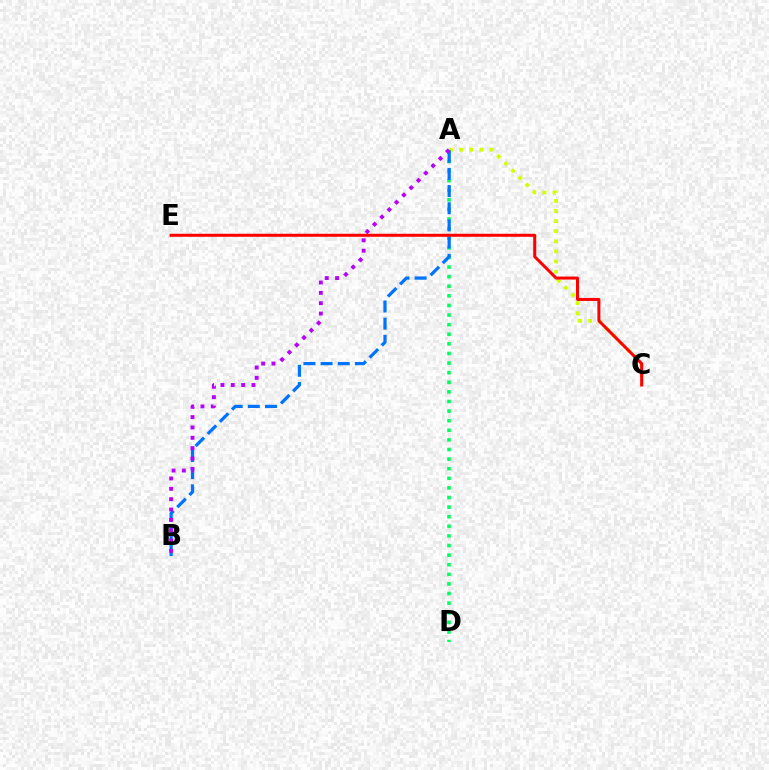{('A', 'C'): [{'color': '#d1ff00', 'line_style': 'dotted', 'thickness': 2.74}], ('A', 'D'): [{'color': '#00ff5c', 'line_style': 'dotted', 'thickness': 2.61}], ('A', 'B'): [{'color': '#0074ff', 'line_style': 'dashed', 'thickness': 2.33}, {'color': '#b900ff', 'line_style': 'dotted', 'thickness': 2.81}], ('C', 'E'): [{'color': '#ff0000', 'line_style': 'solid', 'thickness': 2.17}]}